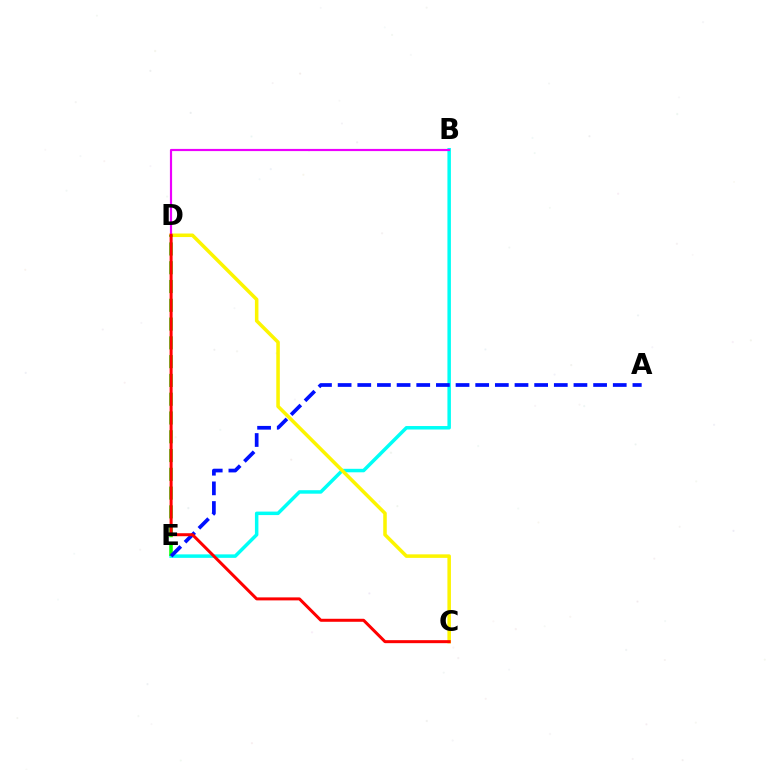{('B', 'E'): [{'color': '#00fff6', 'line_style': 'solid', 'thickness': 2.51}], ('C', 'D'): [{'color': '#fcf500', 'line_style': 'solid', 'thickness': 2.54}, {'color': '#ff0000', 'line_style': 'solid', 'thickness': 2.16}], ('D', 'E'): [{'color': '#08ff00', 'line_style': 'dashed', 'thickness': 2.55}], ('A', 'E'): [{'color': '#0010ff', 'line_style': 'dashed', 'thickness': 2.67}], ('B', 'D'): [{'color': '#ee00ff', 'line_style': 'solid', 'thickness': 1.57}]}